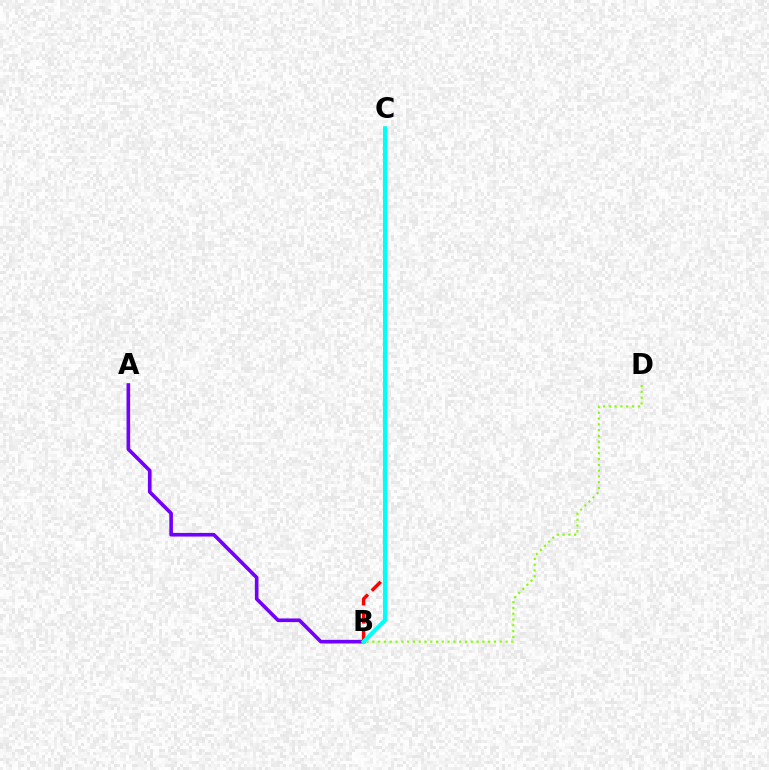{('A', 'B'): [{'color': '#7200ff', 'line_style': 'solid', 'thickness': 2.61}], ('B', 'C'): [{'color': '#ff0000', 'line_style': 'dashed', 'thickness': 2.46}, {'color': '#00fff6', 'line_style': 'solid', 'thickness': 2.94}], ('B', 'D'): [{'color': '#84ff00', 'line_style': 'dotted', 'thickness': 1.57}]}